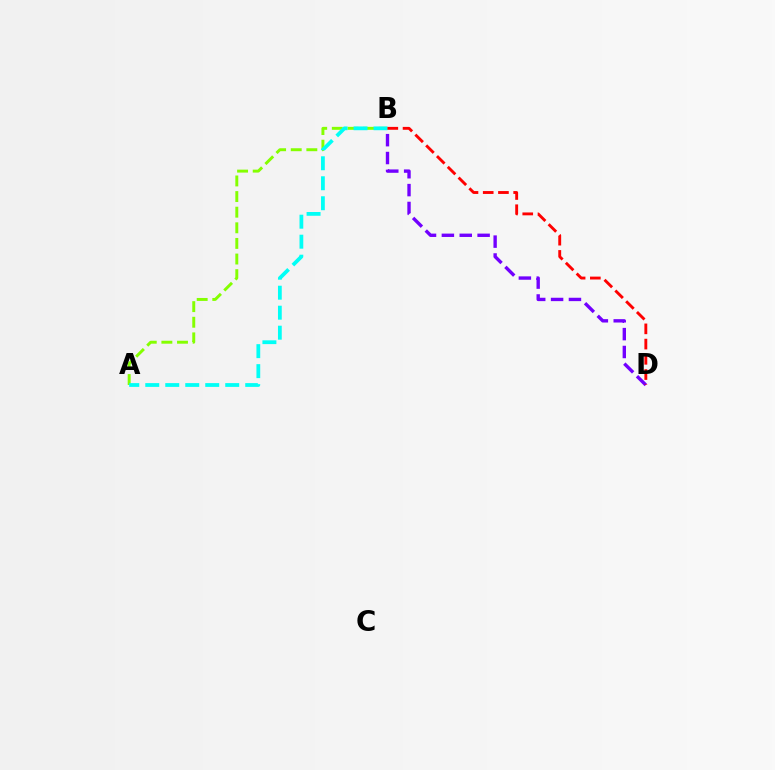{('B', 'D'): [{'color': '#7200ff', 'line_style': 'dashed', 'thickness': 2.43}, {'color': '#ff0000', 'line_style': 'dashed', 'thickness': 2.07}], ('A', 'B'): [{'color': '#84ff00', 'line_style': 'dashed', 'thickness': 2.12}, {'color': '#00fff6', 'line_style': 'dashed', 'thickness': 2.72}]}